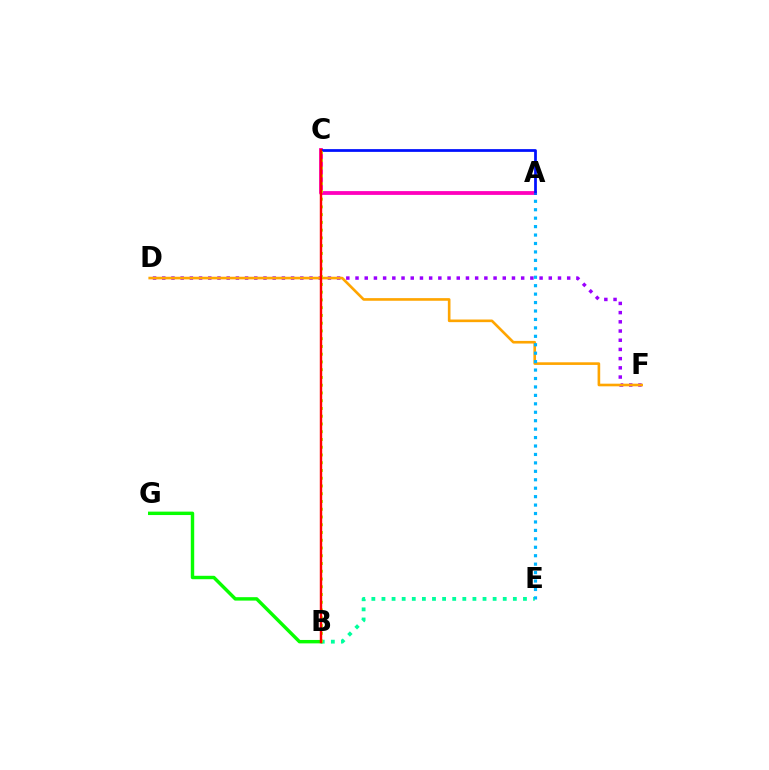{('A', 'C'): [{'color': '#ff00bd', 'line_style': 'solid', 'thickness': 2.73}, {'color': '#0010ff', 'line_style': 'solid', 'thickness': 1.98}], ('D', 'F'): [{'color': '#9b00ff', 'line_style': 'dotted', 'thickness': 2.5}, {'color': '#ffa500', 'line_style': 'solid', 'thickness': 1.9}], ('B', 'E'): [{'color': '#00ff9d', 'line_style': 'dotted', 'thickness': 2.75}], ('B', 'G'): [{'color': '#08ff00', 'line_style': 'solid', 'thickness': 2.47}], ('B', 'C'): [{'color': '#b3ff00', 'line_style': 'dotted', 'thickness': 2.11}, {'color': '#ff0000', 'line_style': 'solid', 'thickness': 1.75}], ('A', 'E'): [{'color': '#00b5ff', 'line_style': 'dotted', 'thickness': 2.29}]}